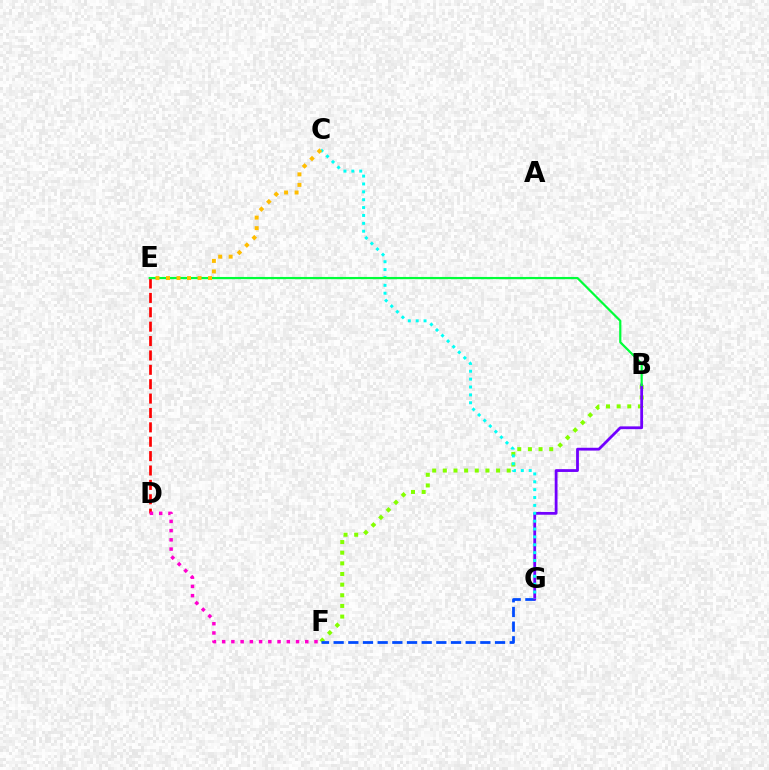{('B', 'F'): [{'color': '#84ff00', 'line_style': 'dotted', 'thickness': 2.89}], ('D', 'E'): [{'color': '#ff0000', 'line_style': 'dashed', 'thickness': 1.95}], ('F', 'G'): [{'color': '#004bff', 'line_style': 'dashed', 'thickness': 1.99}], ('B', 'G'): [{'color': '#7200ff', 'line_style': 'solid', 'thickness': 2.01}], ('C', 'G'): [{'color': '#00fff6', 'line_style': 'dotted', 'thickness': 2.14}], ('B', 'E'): [{'color': '#00ff39', 'line_style': 'solid', 'thickness': 1.59}], ('D', 'F'): [{'color': '#ff00cf', 'line_style': 'dotted', 'thickness': 2.51}], ('C', 'E'): [{'color': '#ffbd00', 'line_style': 'dotted', 'thickness': 2.85}]}